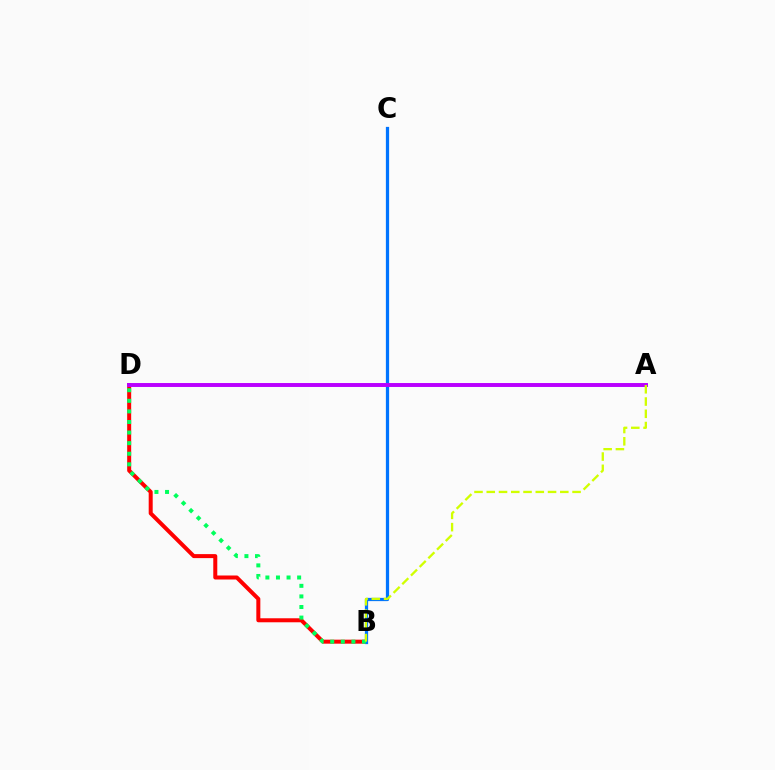{('B', 'D'): [{'color': '#ff0000', 'line_style': 'solid', 'thickness': 2.88}, {'color': '#00ff5c', 'line_style': 'dotted', 'thickness': 2.88}], ('B', 'C'): [{'color': '#0074ff', 'line_style': 'solid', 'thickness': 2.34}], ('A', 'D'): [{'color': '#b900ff', 'line_style': 'solid', 'thickness': 2.83}], ('A', 'B'): [{'color': '#d1ff00', 'line_style': 'dashed', 'thickness': 1.67}]}